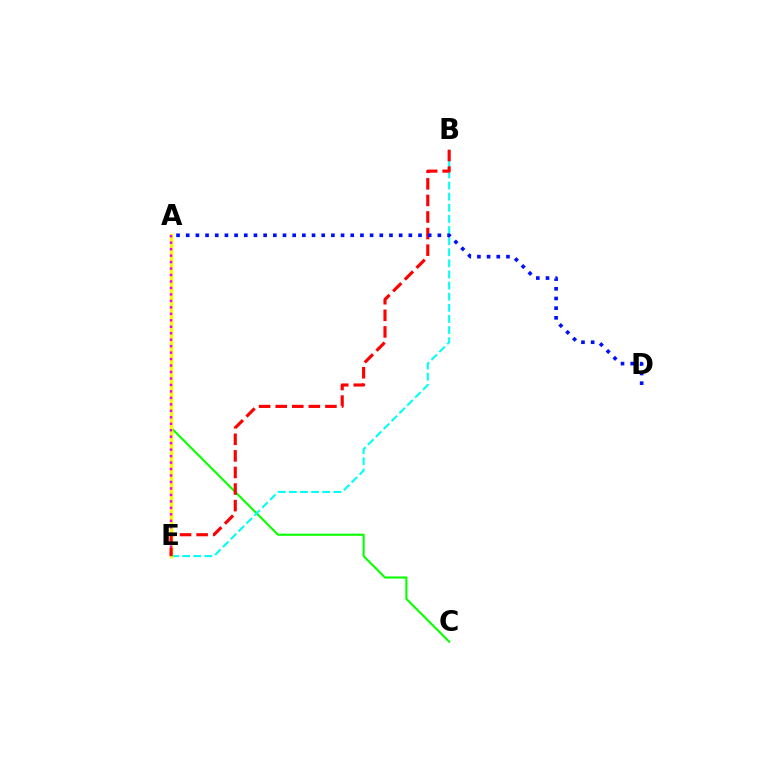{('A', 'C'): [{'color': '#08ff00', 'line_style': 'solid', 'thickness': 1.52}], ('B', 'E'): [{'color': '#00fff6', 'line_style': 'dashed', 'thickness': 1.51}, {'color': '#ff0000', 'line_style': 'dashed', 'thickness': 2.25}], ('A', 'E'): [{'color': '#fcf500', 'line_style': 'solid', 'thickness': 2.45}, {'color': '#ee00ff', 'line_style': 'dotted', 'thickness': 1.76}], ('A', 'D'): [{'color': '#0010ff', 'line_style': 'dotted', 'thickness': 2.63}]}